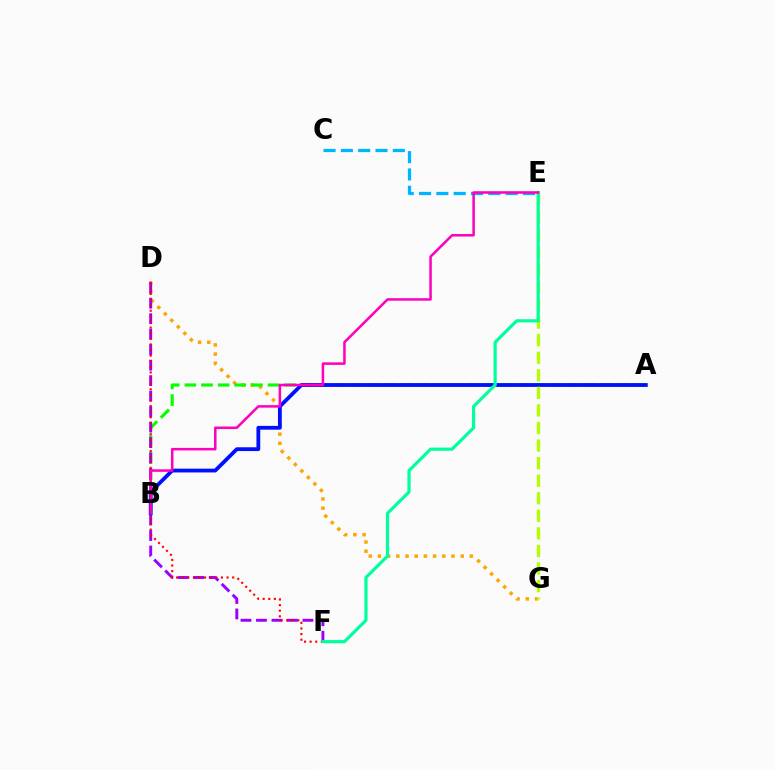{('D', 'G'): [{'color': '#ffa500', 'line_style': 'dotted', 'thickness': 2.5}], ('C', 'E'): [{'color': '#00b5ff', 'line_style': 'dashed', 'thickness': 2.35}], ('A', 'B'): [{'color': '#08ff00', 'line_style': 'dashed', 'thickness': 2.26}, {'color': '#0010ff', 'line_style': 'solid', 'thickness': 2.73}], ('D', 'F'): [{'color': '#9b00ff', 'line_style': 'dashed', 'thickness': 2.1}, {'color': '#ff0000', 'line_style': 'dotted', 'thickness': 1.52}], ('E', 'G'): [{'color': '#b3ff00', 'line_style': 'dashed', 'thickness': 2.39}], ('E', 'F'): [{'color': '#00ff9d', 'line_style': 'solid', 'thickness': 2.29}], ('B', 'E'): [{'color': '#ff00bd', 'line_style': 'solid', 'thickness': 1.82}]}